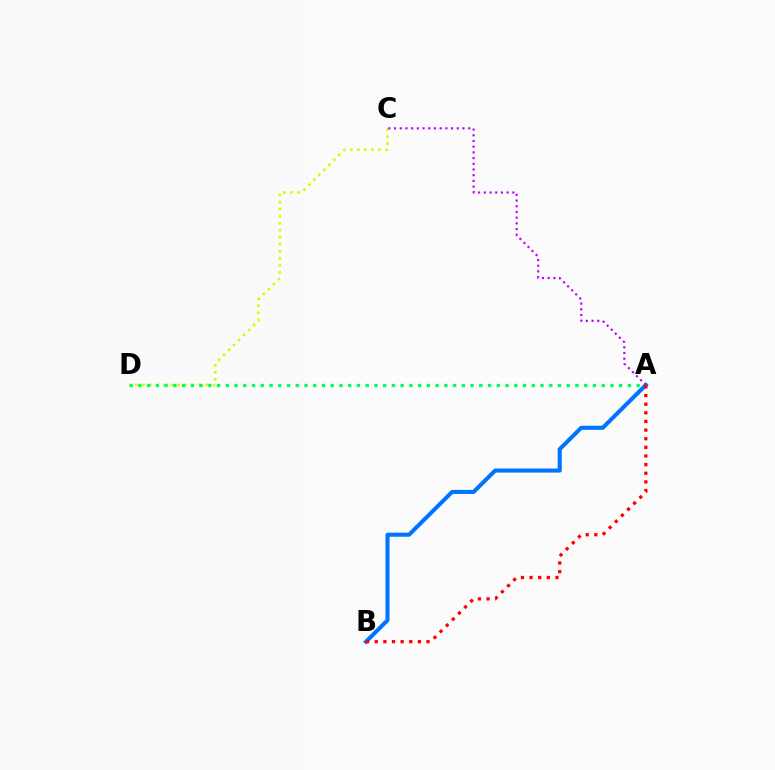{('C', 'D'): [{'color': '#d1ff00', 'line_style': 'dotted', 'thickness': 1.91}], ('A', 'D'): [{'color': '#00ff5c', 'line_style': 'dotted', 'thickness': 2.38}], ('A', 'B'): [{'color': '#0074ff', 'line_style': 'solid', 'thickness': 2.92}, {'color': '#ff0000', 'line_style': 'dotted', 'thickness': 2.35}], ('A', 'C'): [{'color': '#b900ff', 'line_style': 'dotted', 'thickness': 1.55}]}